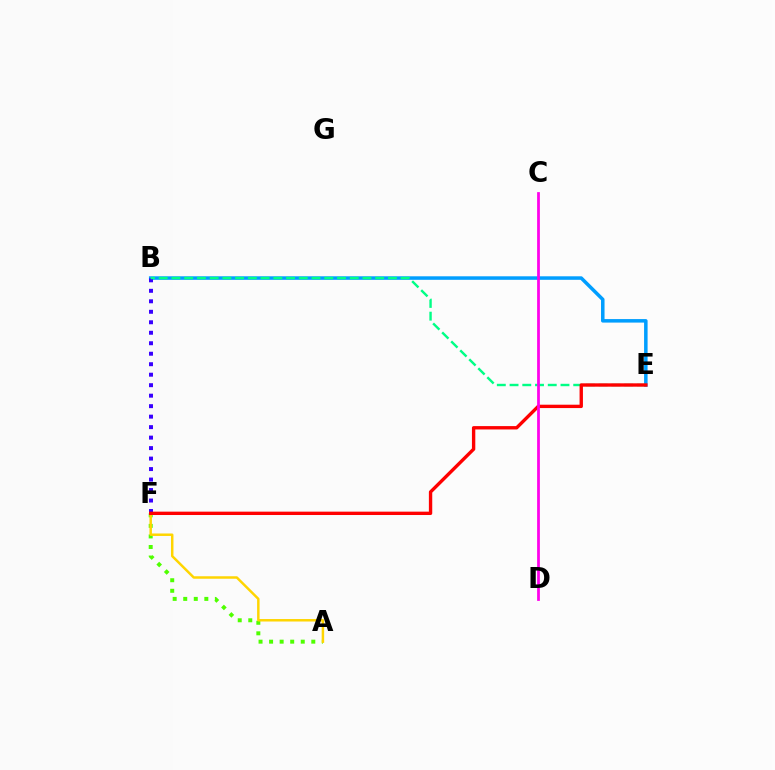{('B', 'E'): [{'color': '#009eff', 'line_style': 'solid', 'thickness': 2.53}, {'color': '#00ff86', 'line_style': 'dashed', 'thickness': 1.73}], ('B', 'F'): [{'color': '#3700ff', 'line_style': 'dotted', 'thickness': 2.85}], ('A', 'F'): [{'color': '#4fff00', 'line_style': 'dotted', 'thickness': 2.87}, {'color': '#ffd500', 'line_style': 'solid', 'thickness': 1.78}], ('E', 'F'): [{'color': '#ff0000', 'line_style': 'solid', 'thickness': 2.42}], ('C', 'D'): [{'color': '#ff00ed', 'line_style': 'solid', 'thickness': 1.98}]}